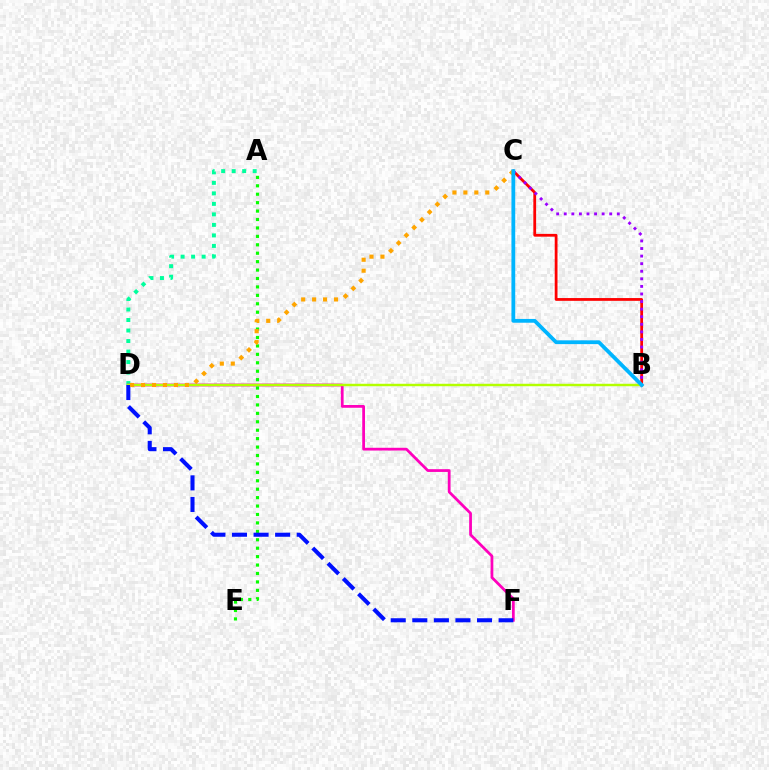{('A', 'D'): [{'color': '#00ff9d', 'line_style': 'dotted', 'thickness': 2.86}], ('D', 'F'): [{'color': '#ff00bd', 'line_style': 'solid', 'thickness': 1.99}, {'color': '#0010ff', 'line_style': 'dashed', 'thickness': 2.93}], ('B', 'D'): [{'color': '#b3ff00', 'line_style': 'solid', 'thickness': 1.76}], ('B', 'C'): [{'color': '#ff0000', 'line_style': 'solid', 'thickness': 2.0}, {'color': '#9b00ff', 'line_style': 'dotted', 'thickness': 2.06}, {'color': '#00b5ff', 'line_style': 'solid', 'thickness': 2.72}], ('A', 'E'): [{'color': '#08ff00', 'line_style': 'dotted', 'thickness': 2.29}], ('C', 'D'): [{'color': '#ffa500', 'line_style': 'dotted', 'thickness': 2.98}]}